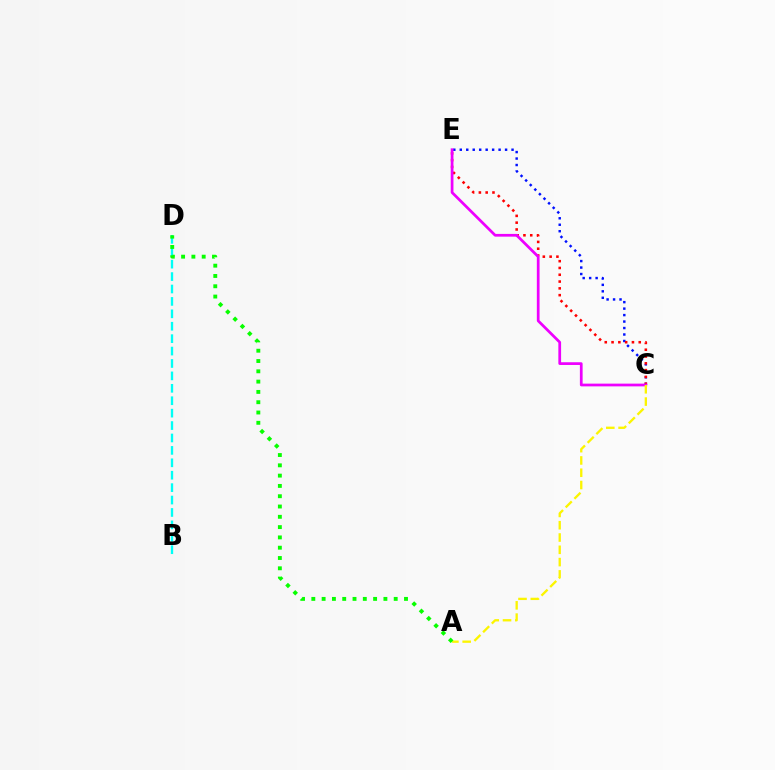{('C', 'E'): [{'color': '#0010ff', 'line_style': 'dotted', 'thickness': 1.76}, {'color': '#ff0000', 'line_style': 'dotted', 'thickness': 1.85}, {'color': '#ee00ff', 'line_style': 'solid', 'thickness': 1.97}], ('B', 'D'): [{'color': '#00fff6', 'line_style': 'dashed', 'thickness': 1.69}], ('A', 'C'): [{'color': '#fcf500', 'line_style': 'dashed', 'thickness': 1.67}], ('A', 'D'): [{'color': '#08ff00', 'line_style': 'dotted', 'thickness': 2.8}]}